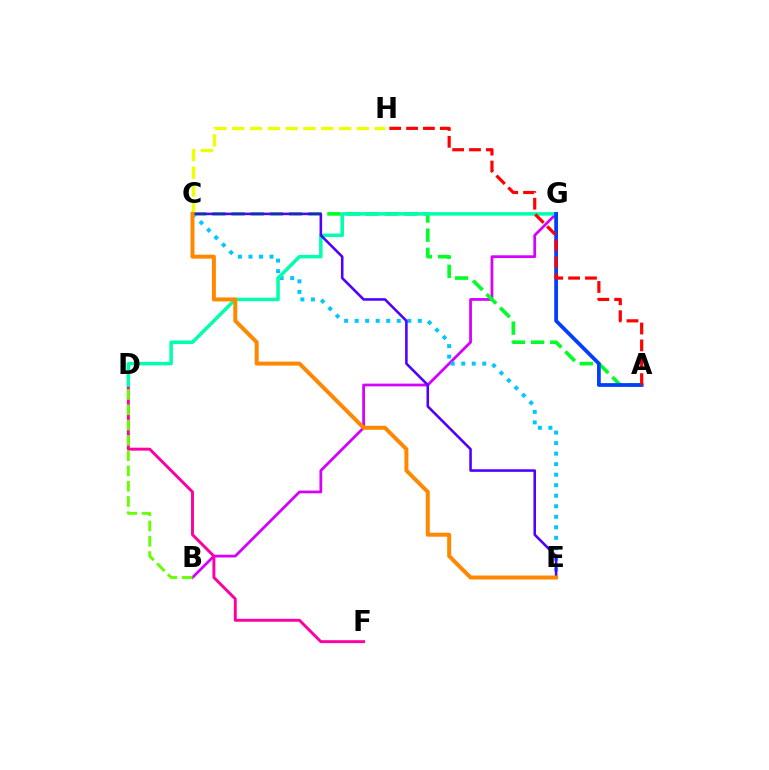{('B', 'G'): [{'color': '#d600ff', 'line_style': 'solid', 'thickness': 1.99}], ('C', 'E'): [{'color': '#00c7ff', 'line_style': 'dotted', 'thickness': 2.86}, {'color': '#4f00ff', 'line_style': 'solid', 'thickness': 1.85}, {'color': '#ff8800', 'line_style': 'solid', 'thickness': 2.87}], ('A', 'C'): [{'color': '#00ff27', 'line_style': 'dashed', 'thickness': 2.61}], ('D', 'F'): [{'color': '#ff00a0', 'line_style': 'solid', 'thickness': 2.11}], ('D', 'G'): [{'color': '#00ffaf', 'line_style': 'solid', 'thickness': 2.53}], ('C', 'H'): [{'color': '#eeff00', 'line_style': 'dashed', 'thickness': 2.42}], ('A', 'G'): [{'color': '#003fff', 'line_style': 'solid', 'thickness': 2.69}], ('A', 'H'): [{'color': '#ff0000', 'line_style': 'dashed', 'thickness': 2.29}], ('B', 'D'): [{'color': '#66ff00', 'line_style': 'dashed', 'thickness': 2.08}]}